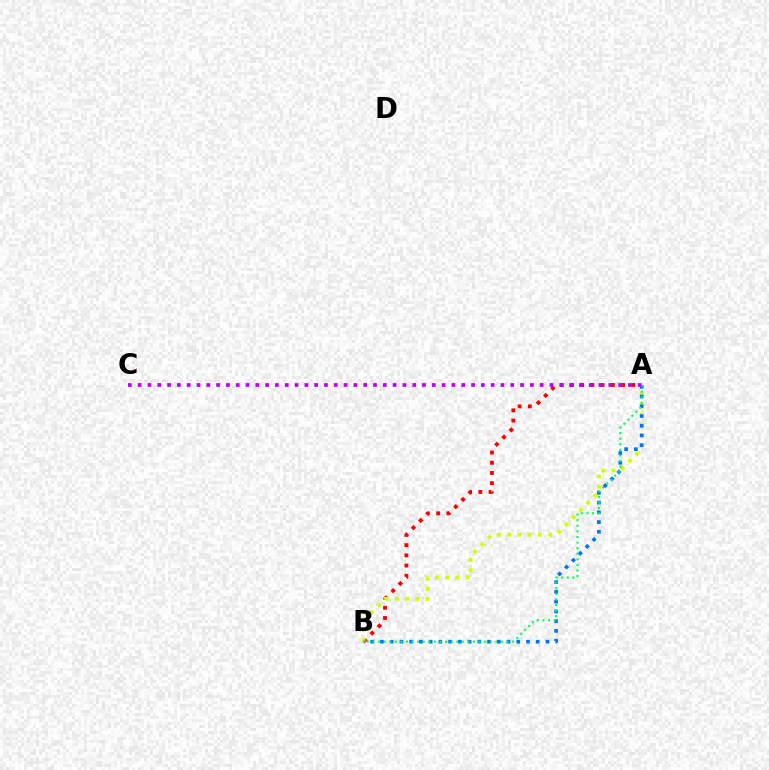{('A', 'B'): [{'color': '#ff0000', 'line_style': 'dotted', 'thickness': 2.77}, {'color': '#d1ff00', 'line_style': 'dotted', 'thickness': 2.78}, {'color': '#0074ff', 'line_style': 'dotted', 'thickness': 2.64}, {'color': '#00ff5c', 'line_style': 'dotted', 'thickness': 1.52}], ('A', 'C'): [{'color': '#b900ff', 'line_style': 'dotted', 'thickness': 2.66}]}